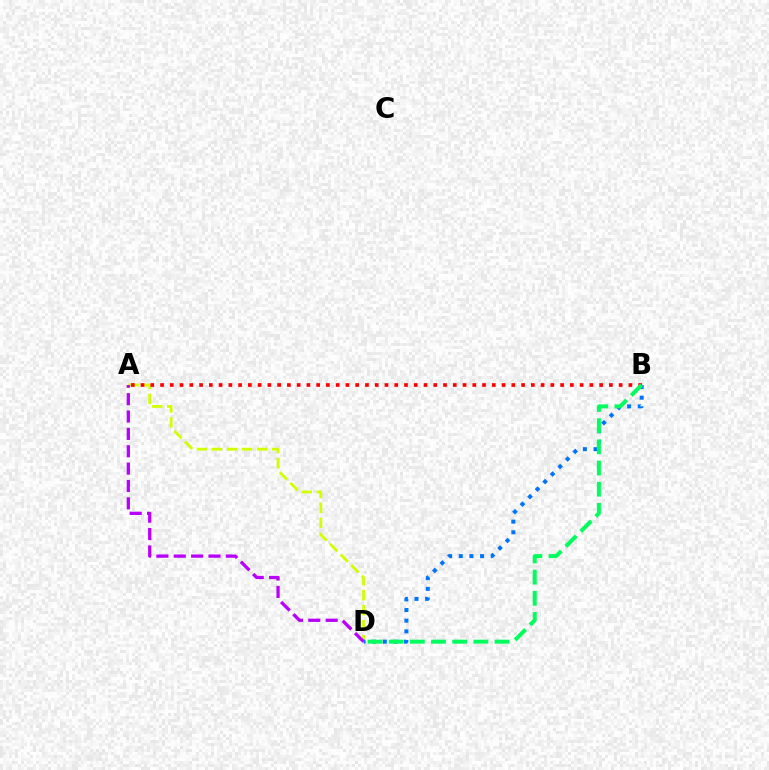{('A', 'D'): [{'color': '#d1ff00', 'line_style': 'dashed', 'thickness': 2.04}, {'color': '#b900ff', 'line_style': 'dashed', 'thickness': 2.36}], ('B', 'D'): [{'color': '#0074ff', 'line_style': 'dotted', 'thickness': 2.89}, {'color': '#00ff5c', 'line_style': 'dashed', 'thickness': 2.88}], ('A', 'B'): [{'color': '#ff0000', 'line_style': 'dotted', 'thickness': 2.65}]}